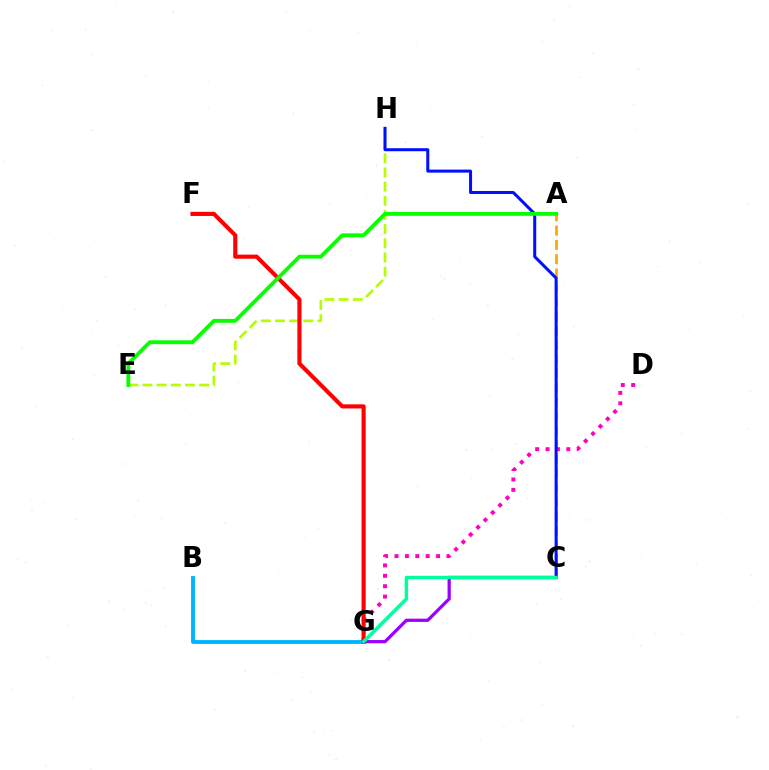{('A', 'C'): [{'color': '#ffa500', 'line_style': 'dashed', 'thickness': 1.94}], ('D', 'G'): [{'color': '#ff00bd', 'line_style': 'dotted', 'thickness': 2.82}], ('E', 'H'): [{'color': '#b3ff00', 'line_style': 'dashed', 'thickness': 1.92}], ('C', 'H'): [{'color': '#0010ff', 'line_style': 'solid', 'thickness': 2.18}], ('B', 'G'): [{'color': '#00b5ff', 'line_style': 'solid', 'thickness': 2.77}], ('F', 'G'): [{'color': '#ff0000', 'line_style': 'solid', 'thickness': 2.96}], ('C', 'G'): [{'color': '#9b00ff', 'line_style': 'solid', 'thickness': 2.34}, {'color': '#00ff9d', 'line_style': 'solid', 'thickness': 2.47}], ('A', 'E'): [{'color': '#08ff00', 'line_style': 'solid', 'thickness': 2.76}]}